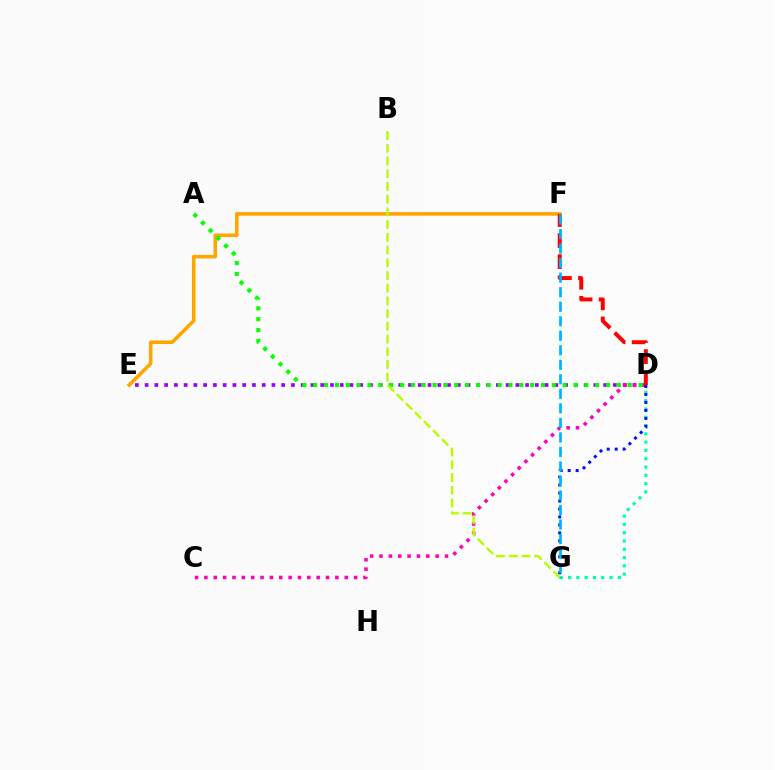{('D', 'G'): [{'color': '#00ff9d', 'line_style': 'dotted', 'thickness': 2.25}, {'color': '#0010ff', 'line_style': 'dotted', 'thickness': 2.17}], ('D', 'E'): [{'color': '#9b00ff', 'line_style': 'dotted', 'thickness': 2.65}], ('E', 'F'): [{'color': '#ffa500', 'line_style': 'solid', 'thickness': 2.58}], ('C', 'D'): [{'color': '#ff00bd', 'line_style': 'dotted', 'thickness': 2.54}], ('A', 'D'): [{'color': '#08ff00', 'line_style': 'dotted', 'thickness': 2.95}], ('B', 'G'): [{'color': '#b3ff00', 'line_style': 'dashed', 'thickness': 1.73}], ('D', 'F'): [{'color': '#ff0000', 'line_style': 'dashed', 'thickness': 2.86}], ('F', 'G'): [{'color': '#00b5ff', 'line_style': 'dashed', 'thickness': 1.97}]}